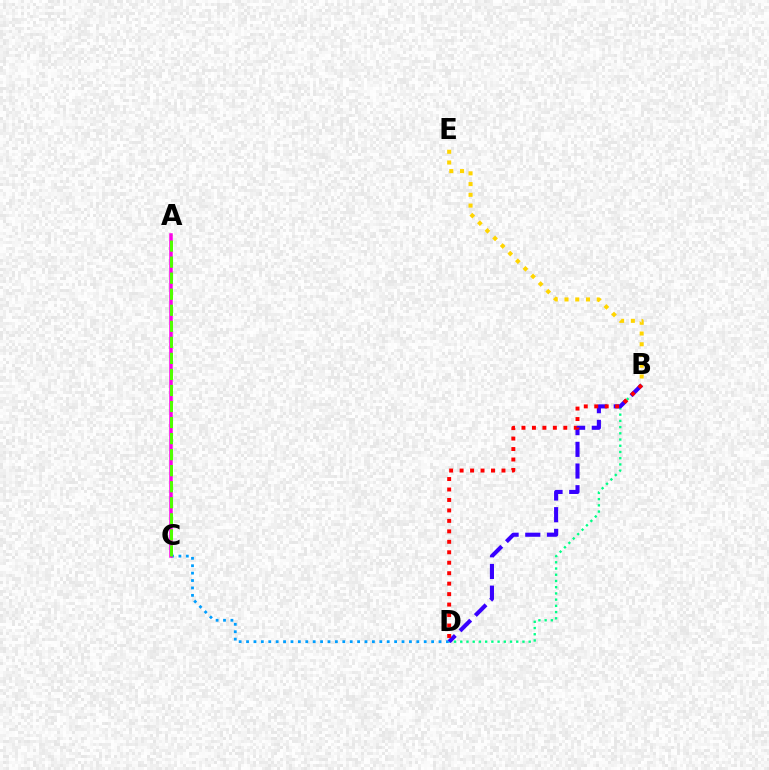{('C', 'D'): [{'color': '#009eff', 'line_style': 'dotted', 'thickness': 2.01}], ('B', 'E'): [{'color': '#ffd500', 'line_style': 'dotted', 'thickness': 2.92}], ('B', 'D'): [{'color': '#00ff86', 'line_style': 'dotted', 'thickness': 1.69}, {'color': '#3700ff', 'line_style': 'dashed', 'thickness': 2.95}, {'color': '#ff0000', 'line_style': 'dotted', 'thickness': 2.84}], ('A', 'C'): [{'color': '#ff00ed', 'line_style': 'solid', 'thickness': 2.52}, {'color': '#4fff00', 'line_style': 'dashed', 'thickness': 2.18}]}